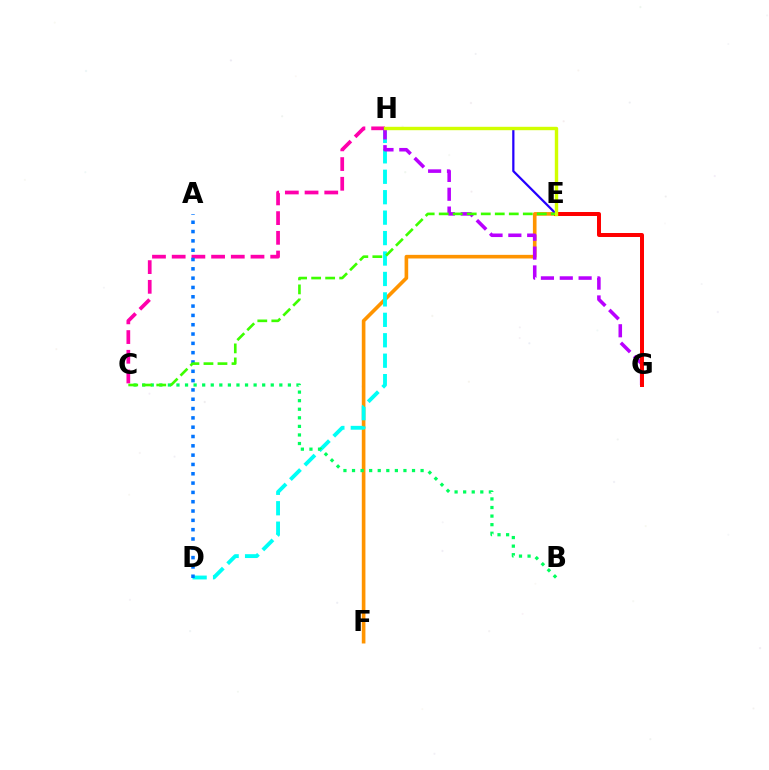{('E', 'F'): [{'color': '#ff9400', 'line_style': 'solid', 'thickness': 2.61}], ('D', 'H'): [{'color': '#00fff6', 'line_style': 'dashed', 'thickness': 2.78}], ('C', 'H'): [{'color': '#ff00ac', 'line_style': 'dashed', 'thickness': 2.68}], ('G', 'H'): [{'color': '#b900ff', 'line_style': 'dashed', 'thickness': 2.56}], ('E', 'G'): [{'color': '#ff0000', 'line_style': 'solid', 'thickness': 2.87}], ('E', 'H'): [{'color': '#2500ff', 'line_style': 'solid', 'thickness': 1.61}, {'color': '#d1ff00', 'line_style': 'solid', 'thickness': 2.44}], ('A', 'D'): [{'color': '#0074ff', 'line_style': 'dotted', 'thickness': 2.53}], ('B', 'C'): [{'color': '#00ff5c', 'line_style': 'dotted', 'thickness': 2.33}], ('C', 'E'): [{'color': '#3dff00', 'line_style': 'dashed', 'thickness': 1.9}]}